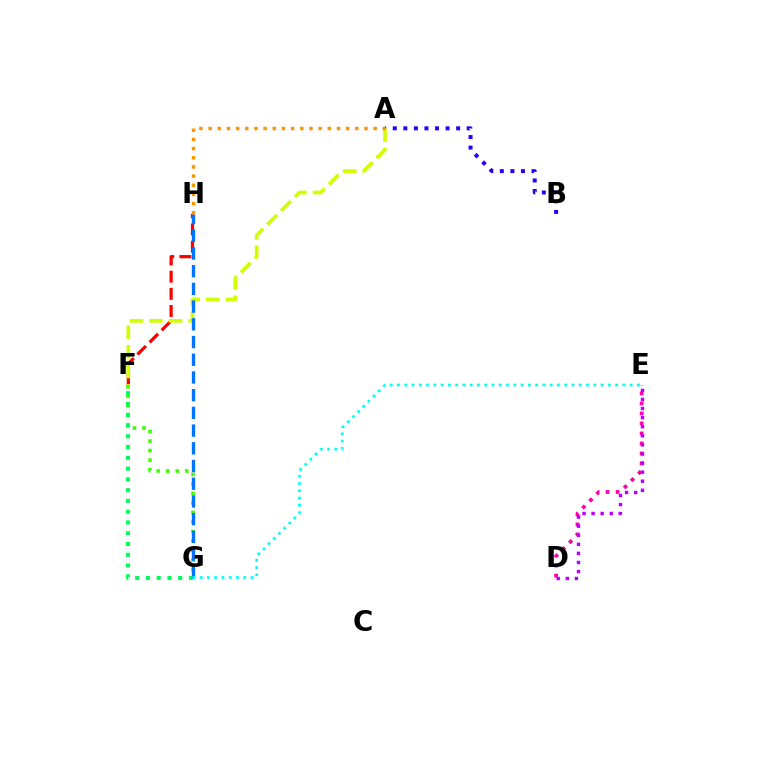{('A', 'B'): [{'color': '#2500ff', 'line_style': 'dotted', 'thickness': 2.87}], ('F', 'H'): [{'color': '#ff0000', 'line_style': 'dashed', 'thickness': 2.33}], ('A', 'F'): [{'color': '#d1ff00', 'line_style': 'dashed', 'thickness': 2.66}], ('D', 'E'): [{'color': '#ff00ac', 'line_style': 'dotted', 'thickness': 2.72}, {'color': '#b900ff', 'line_style': 'dotted', 'thickness': 2.47}], ('F', 'G'): [{'color': '#3dff00', 'line_style': 'dotted', 'thickness': 2.59}, {'color': '#00ff5c', 'line_style': 'dotted', 'thickness': 2.93}], ('G', 'H'): [{'color': '#0074ff', 'line_style': 'dashed', 'thickness': 2.41}], ('A', 'H'): [{'color': '#ff9400', 'line_style': 'dotted', 'thickness': 2.49}], ('E', 'G'): [{'color': '#00fff6', 'line_style': 'dotted', 'thickness': 1.98}]}